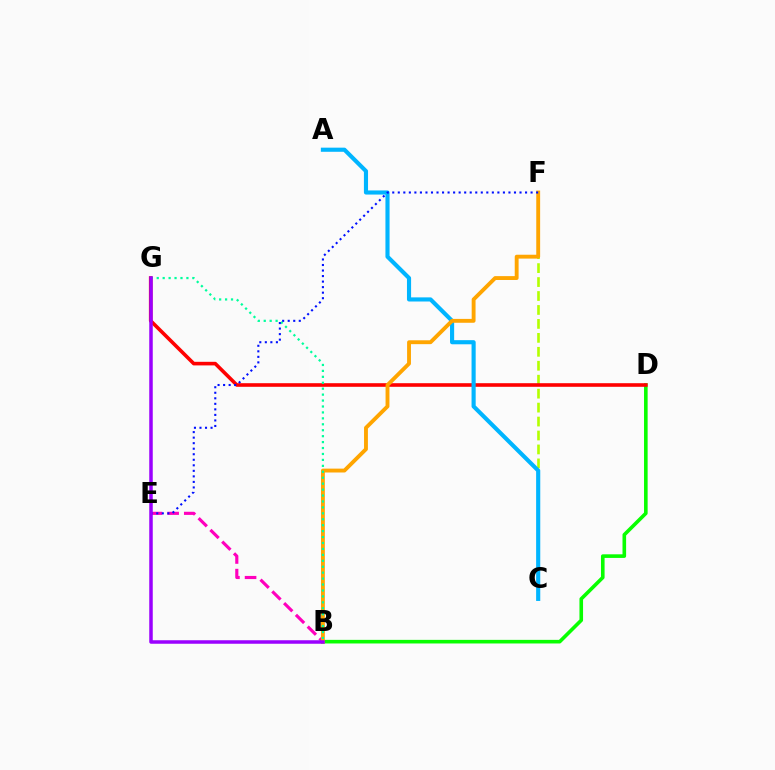{('C', 'F'): [{'color': '#b3ff00', 'line_style': 'dashed', 'thickness': 1.89}], ('B', 'D'): [{'color': '#08ff00', 'line_style': 'solid', 'thickness': 2.6}], ('D', 'G'): [{'color': '#ff0000', 'line_style': 'solid', 'thickness': 2.59}], ('A', 'C'): [{'color': '#00b5ff', 'line_style': 'solid', 'thickness': 2.97}], ('B', 'E'): [{'color': '#ff00bd', 'line_style': 'dashed', 'thickness': 2.26}], ('B', 'F'): [{'color': '#ffa500', 'line_style': 'solid', 'thickness': 2.79}], ('B', 'G'): [{'color': '#00ff9d', 'line_style': 'dotted', 'thickness': 1.61}, {'color': '#9b00ff', 'line_style': 'solid', 'thickness': 2.53}], ('E', 'F'): [{'color': '#0010ff', 'line_style': 'dotted', 'thickness': 1.5}]}